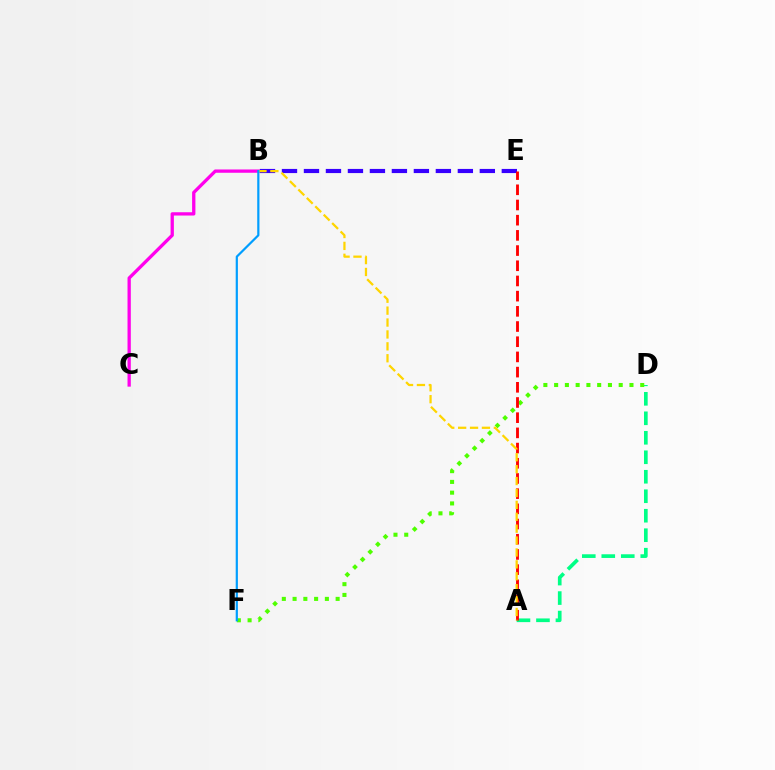{('A', 'D'): [{'color': '#00ff86', 'line_style': 'dashed', 'thickness': 2.65}], ('B', 'E'): [{'color': '#3700ff', 'line_style': 'dashed', 'thickness': 2.99}], ('D', 'F'): [{'color': '#4fff00', 'line_style': 'dotted', 'thickness': 2.92}], ('B', 'C'): [{'color': '#ff00ed', 'line_style': 'solid', 'thickness': 2.37}], ('A', 'E'): [{'color': '#ff0000', 'line_style': 'dashed', 'thickness': 2.06}], ('A', 'B'): [{'color': '#ffd500', 'line_style': 'dashed', 'thickness': 1.62}], ('B', 'F'): [{'color': '#009eff', 'line_style': 'solid', 'thickness': 1.59}]}